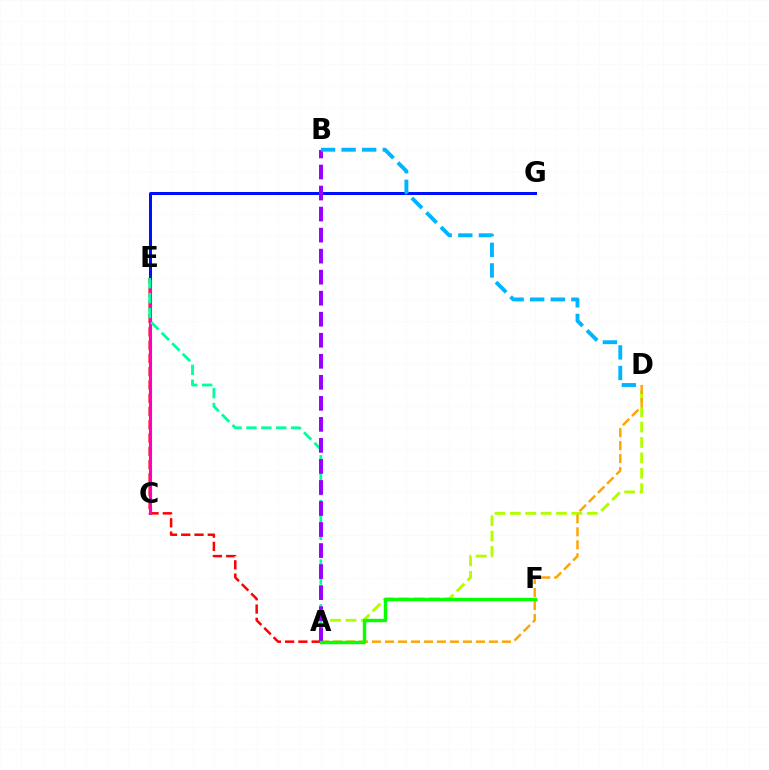{('A', 'E'): [{'color': '#ff0000', 'line_style': 'dashed', 'thickness': 1.8}, {'color': '#00ff9d', 'line_style': 'dashed', 'thickness': 2.02}], ('A', 'D'): [{'color': '#b3ff00', 'line_style': 'dashed', 'thickness': 2.09}, {'color': '#ffa500', 'line_style': 'dashed', 'thickness': 1.76}], ('C', 'E'): [{'color': '#ff00bd', 'line_style': 'solid', 'thickness': 2.24}], ('E', 'G'): [{'color': '#0010ff', 'line_style': 'solid', 'thickness': 2.17}], ('A', 'B'): [{'color': '#9b00ff', 'line_style': 'dashed', 'thickness': 2.86}], ('A', 'F'): [{'color': '#08ff00', 'line_style': 'solid', 'thickness': 2.47}], ('B', 'D'): [{'color': '#00b5ff', 'line_style': 'dashed', 'thickness': 2.8}]}